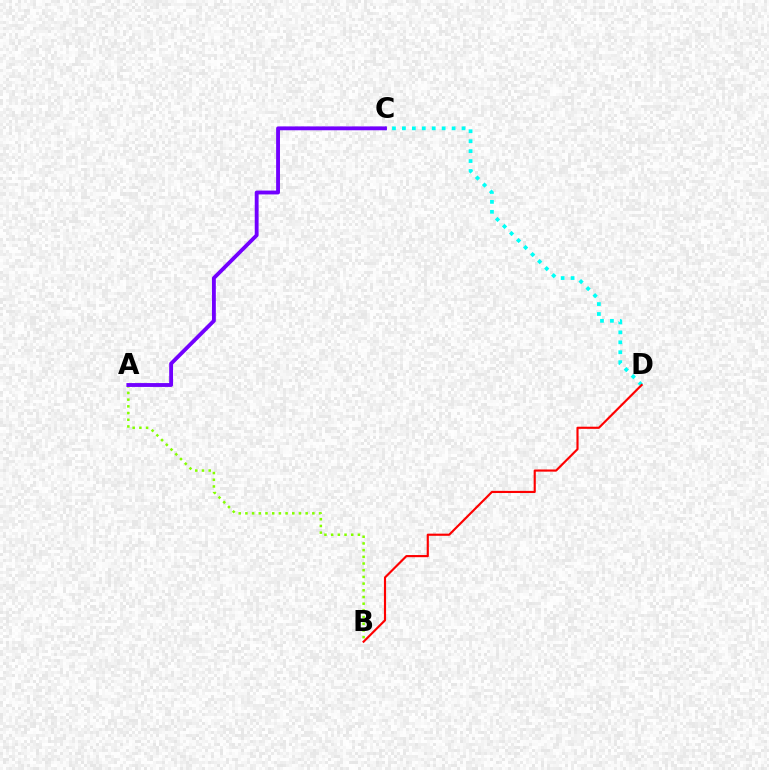{('C', 'D'): [{'color': '#00fff6', 'line_style': 'dotted', 'thickness': 2.7}], ('A', 'B'): [{'color': '#84ff00', 'line_style': 'dotted', 'thickness': 1.82}], ('B', 'D'): [{'color': '#ff0000', 'line_style': 'solid', 'thickness': 1.55}], ('A', 'C'): [{'color': '#7200ff', 'line_style': 'solid', 'thickness': 2.78}]}